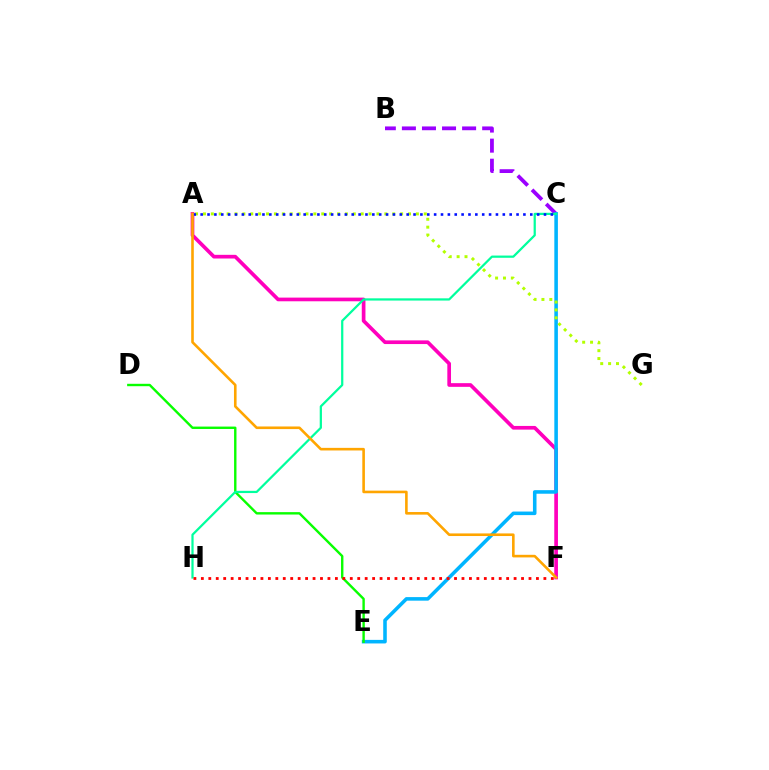{('A', 'F'): [{'color': '#ff00bd', 'line_style': 'solid', 'thickness': 2.65}, {'color': '#ffa500', 'line_style': 'solid', 'thickness': 1.88}], ('B', 'C'): [{'color': '#9b00ff', 'line_style': 'dashed', 'thickness': 2.73}], ('C', 'E'): [{'color': '#00b5ff', 'line_style': 'solid', 'thickness': 2.57}], ('D', 'E'): [{'color': '#08ff00', 'line_style': 'solid', 'thickness': 1.73}], ('A', 'G'): [{'color': '#b3ff00', 'line_style': 'dotted', 'thickness': 2.14}], ('C', 'H'): [{'color': '#00ff9d', 'line_style': 'solid', 'thickness': 1.61}], ('A', 'C'): [{'color': '#0010ff', 'line_style': 'dotted', 'thickness': 1.87}], ('F', 'H'): [{'color': '#ff0000', 'line_style': 'dotted', 'thickness': 2.02}]}